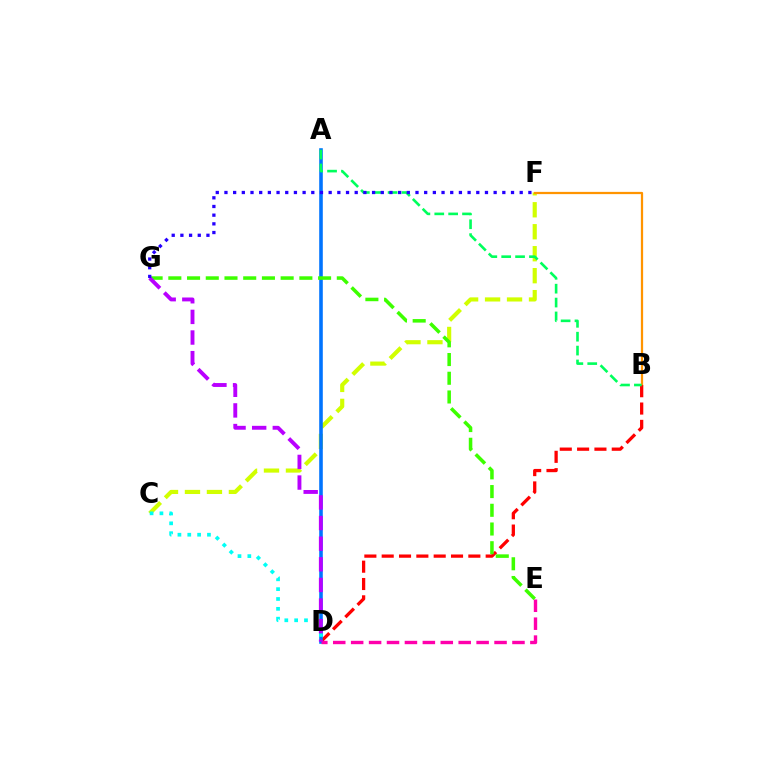{('C', 'F'): [{'color': '#d1ff00', 'line_style': 'dashed', 'thickness': 2.98}], ('B', 'F'): [{'color': '#ff9400', 'line_style': 'solid', 'thickness': 1.62}], ('B', 'D'): [{'color': '#ff0000', 'line_style': 'dashed', 'thickness': 2.35}], ('A', 'D'): [{'color': '#0074ff', 'line_style': 'solid', 'thickness': 2.58}], ('D', 'E'): [{'color': '#ff00ac', 'line_style': 'dashed', 'thickness': 2.43}], ('A', 'B'): [{'color': '#00ff5c', 'line_style': 'dashed', 'thickness': 1.89}], ('E', 'G'): [{'color': '#3dff00', 'line_style': 'dashed', 'thickness': 2.54}], ('C', 'D'): [{'color': '#00fff6', 'line_style': 'dotted', 'thickness': 2.68}], ('D', 'G'): [{'color': '#b900ff', 'line_style': 'dashed', 'thickness': 2.8}], ('F', 'G'): [{'color': '#2500ff', 'line_style': 'dotted', 'thickness': 2.36}]}